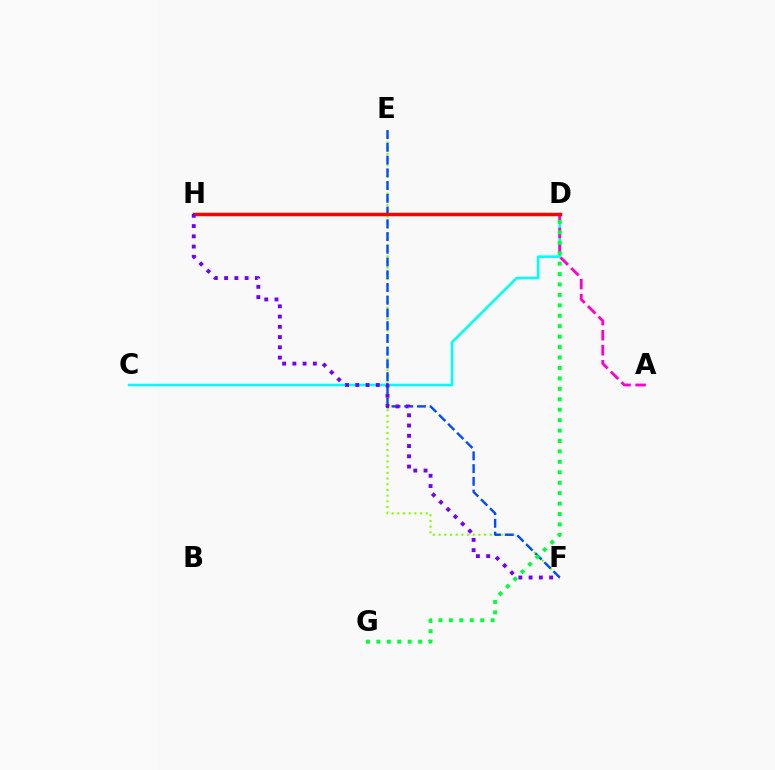{('D', 'H'): [{'color': '#ffbd00', 'line_style': 'solid', 'thickness': 2.35}, {'color': '#ff0000', 'line_style': 'solid', 'thickness': 2.42}], ('E', 'F'): [{'color': '#84ff00', 'line_style': 'dotted', 'thickness': 1.55}, {'color': '#004bff', 'line_style': 'dashed', 'thickness': 1.73}], ('C', 'D'): [{'color': '#00fff6', 'line_style': 'solid', 'thickness': 1.87}], ('A', 'D'): [{'color': '#ff00cf', 'line_style': 'dashed', 'thickness': 2.04}], ('D', 'G'): [{'color': '#00ff39', 'line_style': 'dotted', 'thickness': 2.83}], ('F', 'H'): [{'color': '#7200ff', 'line_style': 'dotted', 'thickness': 2.79}]}